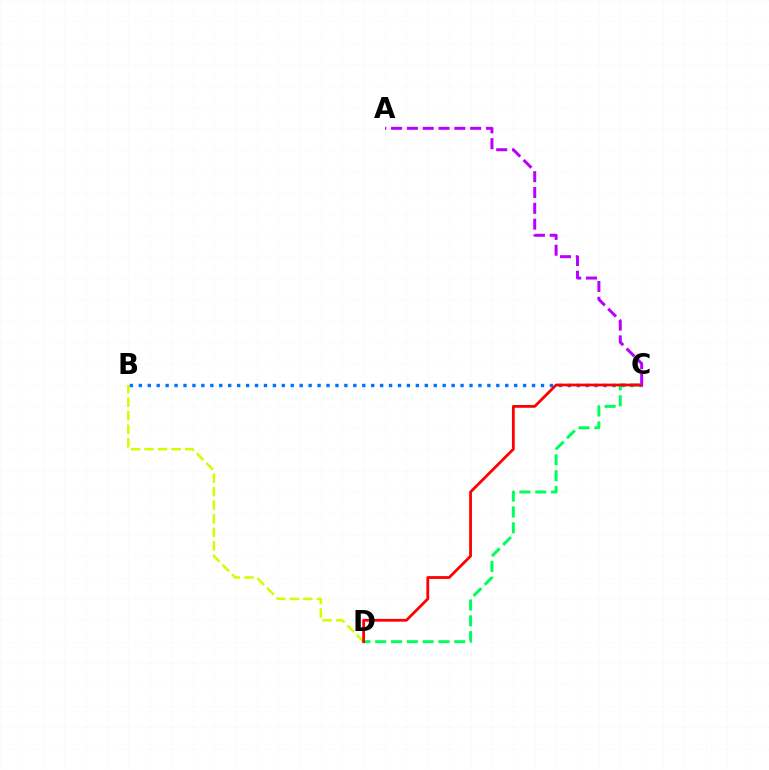{('B', 'D'): [{'color': '#d1ff00', 'line_style': 'dashed', 'thickness': 1.84}], ('B', 'C'): [{'color': '#0074ff', 'line_style': 'dotted', 'thickness': 2.43}], ('C', 'D'): [{'color': '#00ff5c', 'line_style': 'dashed', 'thickness': 2.15}, {'color': '#ff0000', 'line_style': 'solid', 'thickness': 2.0}], ('A', 'C'): [{'color': '#b900ff', 'line_style': 'dashed', 'thickness': 2.15}]}